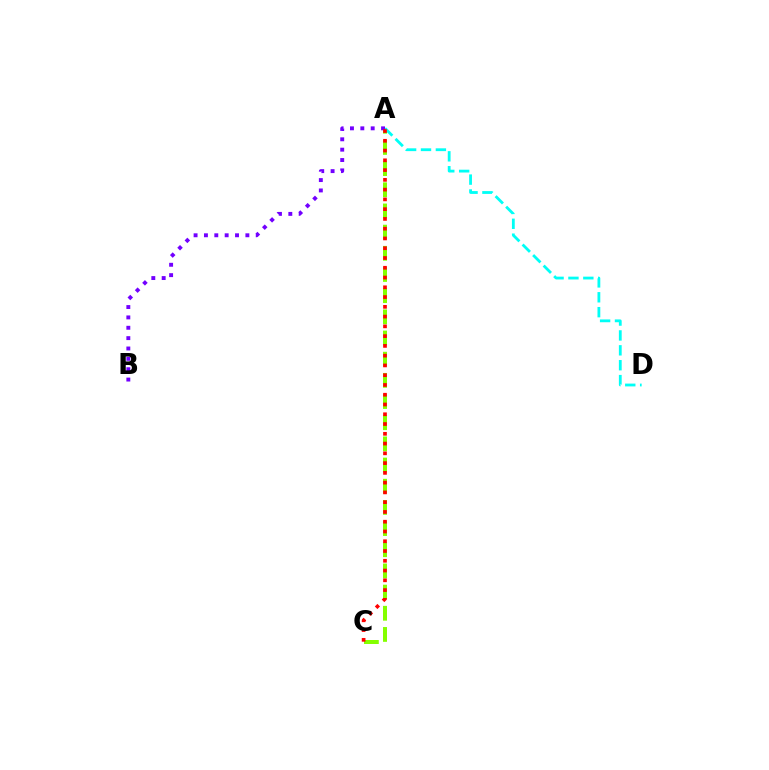{('A', 'C'): [{'color': '#84ff00', 'line_style': 'dashed', 'thickness': 2.88}, {'color': '#ff0000', 'line_style': 'dotted', 'thickness': 2.65}], ('A', 'D'): [{'color': '#00fff6', 'line_style': 'dashed', 'thickness': 2.02}], ('A', 'B'): [{'color': '#7200ff', 'line_style': 'dotted', 'thickness': 2.81}]}